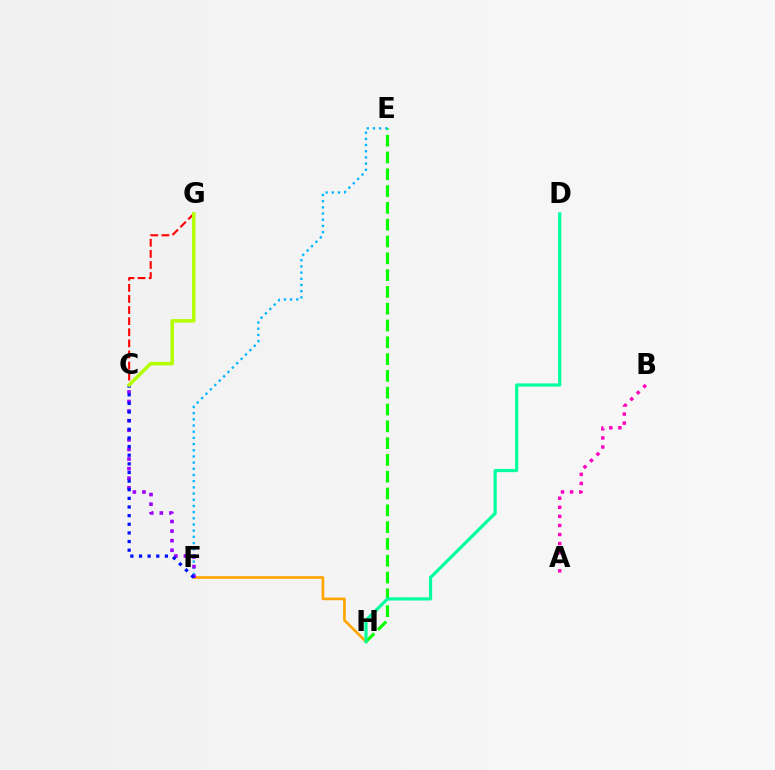{('E', 'H'): [{'color': '#08ff00', 'line_style': 'dashed', 'thickness': 2.28}], ('F', 'H'): [{'color': '#ffa500', 'line_style': 'solid', 'thickness': 1.92}], ('D', 'H'): [{'color': '#00ff9d', 'line_style': 'solid', 'thickness': 2.29}], ('E', 'F'): [{'color': '#00b5ff', 'line_style': 'dotted', 'thickness': 1.68}], ('C', 'F'): [{'color': '#9b00ff', 'line_style': 'dotted', 'thickness': 2.6}, {'color': '#0010ff', 'line_style': 'dotted', 'thickness': 2.35}], ('A', 'B'): [{'color': '#ff00bd', 'line_style': 'dotted', 'thickness': 2.47}], ('C', 'G'): [{'color': '#ff0000', 'line_style': 'dashed', 'thickness': 1.51}, {'color': '#b3ff00', 'line_style': 'solid', 'thickness': 2.5}]}